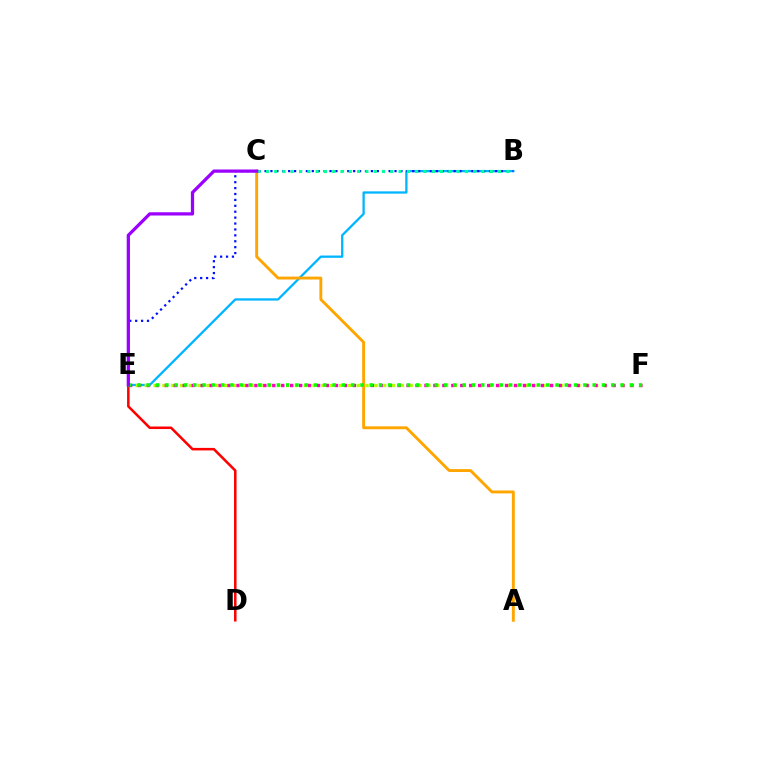{('B', 'E'): [{'color': '#00b5ff', 'line_style': 'solid', 'thickness': 1.65}, {'color': '#0010ff', 'line_style': 'dotted', 'thickness': 1.61}], ('D', 'E'): [{'color': '#ff0000', 'line_style': 'solid', 'thickness': 1.82}], ('E', 'F'): [{'color': '#b3ff00', 'line_style': 'dotted', 'thickness': 2.4}, {'color': '#ff00bd', 'line_style': 'dotted', 'thickness': 2.43}, {'color': '#08ff00', 'line_style': 'dotted', 'thickness': 2.52}], ('A', 'C'): [{'color': '#ffa500', 'line_style': 'solid', 'thickness': 2.08}], ('B', 'C'): [{'color': '#00ff9d', 'line_style': 'dotted', 'thickness': 2.25}], ('C', 'E'): [{'color': '#9b00ff', 'line_style': 'solid', 'thickness': 2.34}]}